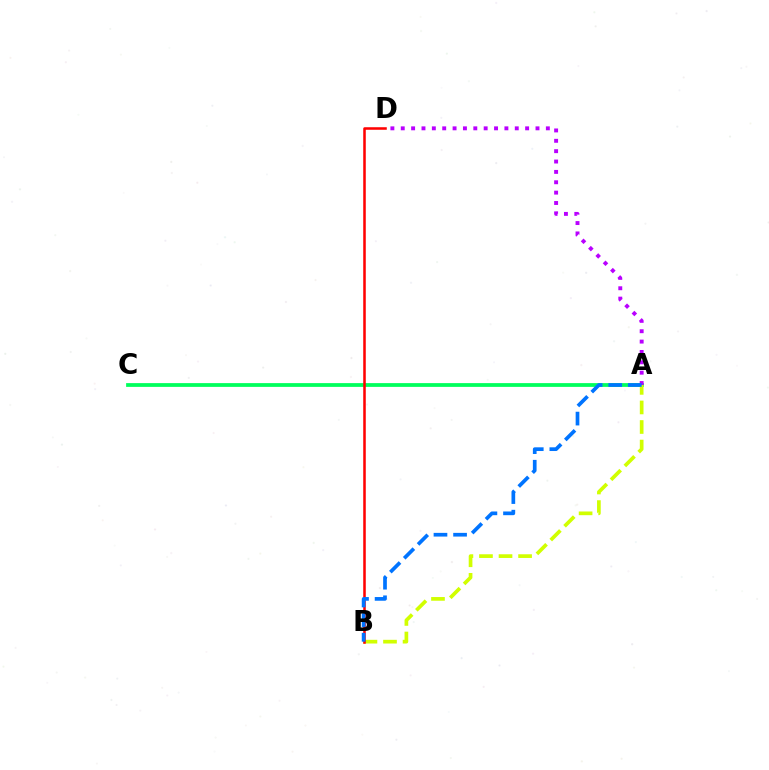{('A', 'C'): [{'color': '#00ff5c', 'line_style': 'solid', 'thickness': 2.71}], ('A', 'D'): [{'color': '#b900ff', 'line_style': 'dotted', 'thickness': 2.82}], ('A', 'B'): [{'color': '#d1ff00', 'line_style': 'dashed', 'thickness': 2.66}, {'color': '#0074ff', 'line_style': 'dashed', 'thickness': 2.66}], ('B', 'D'): [{'color': '#ff0000', 'line_style': 'solid', 'thickness': 1.83}]}